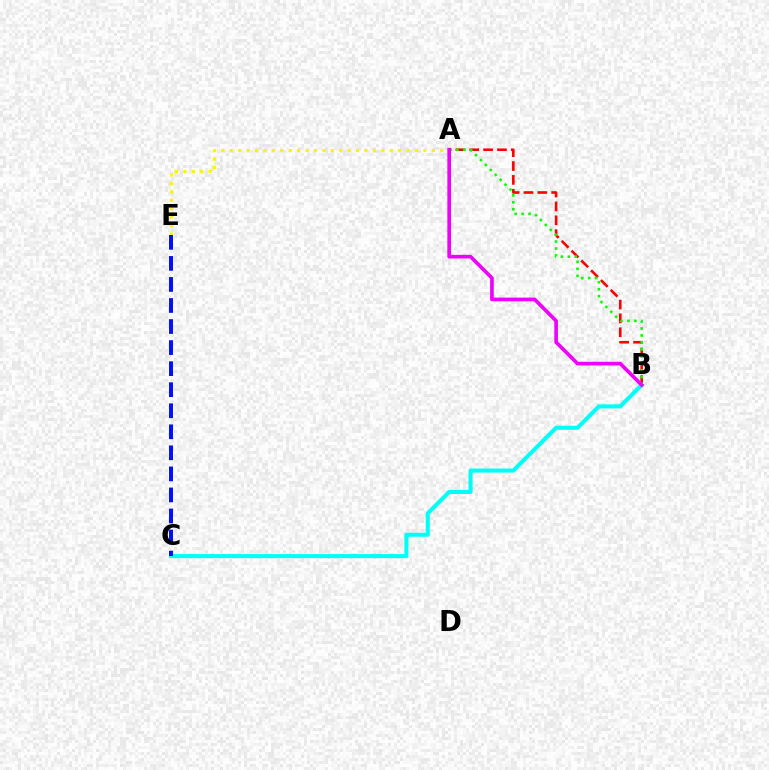{('A', 'B'): [{'color': '#ff0000', 'line_style': 'dashed', 'thickness': 1.88}, {'color': '#08ff00', 'line_style': 'dotted', 'thickness': 1.89}, {'color': '#ee00ff', 'line_style': 'solid', 'thickness': 2.63}], ('A', 'E'): [{'color': '#fcf500', 'line_style': 'dotted', 'thickness': 2.29}], ('B', 'C'): [{'color': '#00fff6', 'line_style': 'solid', 'thickness': 2.92}], ('C', 'E'): [{'color': '#0010ff', 'line_style': 'dashed', 'thickness': 2.86}]}